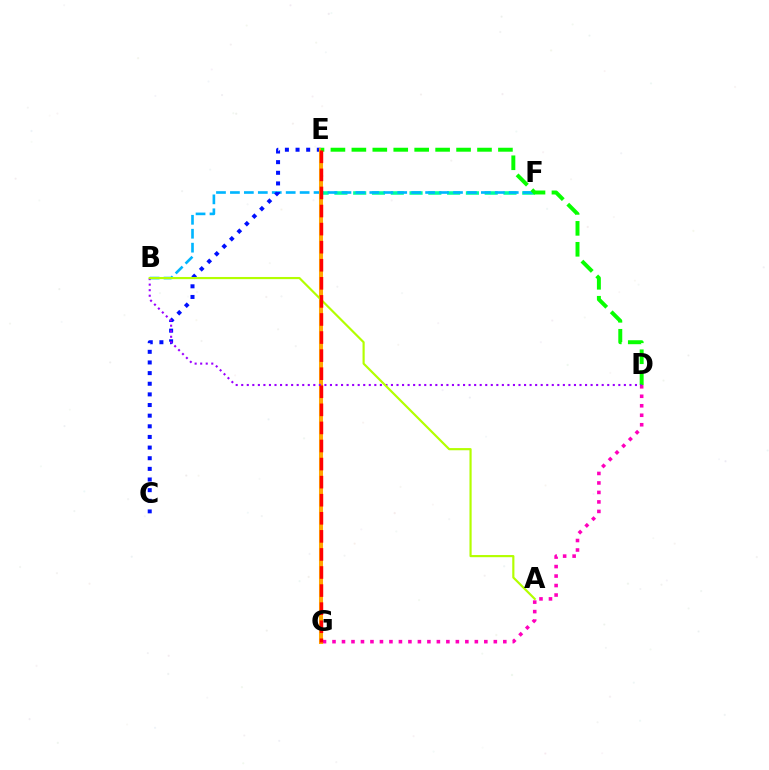{('D', 'G'): [{'color': '#ff00bd', 'line_style': 'dotted', 'thickness': 2.58}], ('E', 'F'): [{'color': '#00ff9d', 'line_style': 'dashed', 'thickness': 2.55}], ('B', 'F'): [{'color': '#00b5ff', 'line_style': 'dashed', 'thickness': 1.89}], ('C', 'E'): [{'color': '#0010ff', 'line_style': 'dotted', 'thickness': 2.89}], ('E', 'G'): [{'color': '#ffa500', 'line_style': 'solid', 'thickness': 2.9}, {'color': '#ff0000', 'line_style': 'dashed', 'thickness': 2.46}], ('D', 'E'): [{'color': '#08ff00', 'line_style': 'dashed', 'thickness': 2.84}], ('B', 'D'): [{'color': '#9b00ff', 'line_style': 'dotted', 'thickness': 1.51}], ('A', 'B'): [{'color': '#b3ff00', 'line_style': 'solid', 'thickness': 1.56}]}